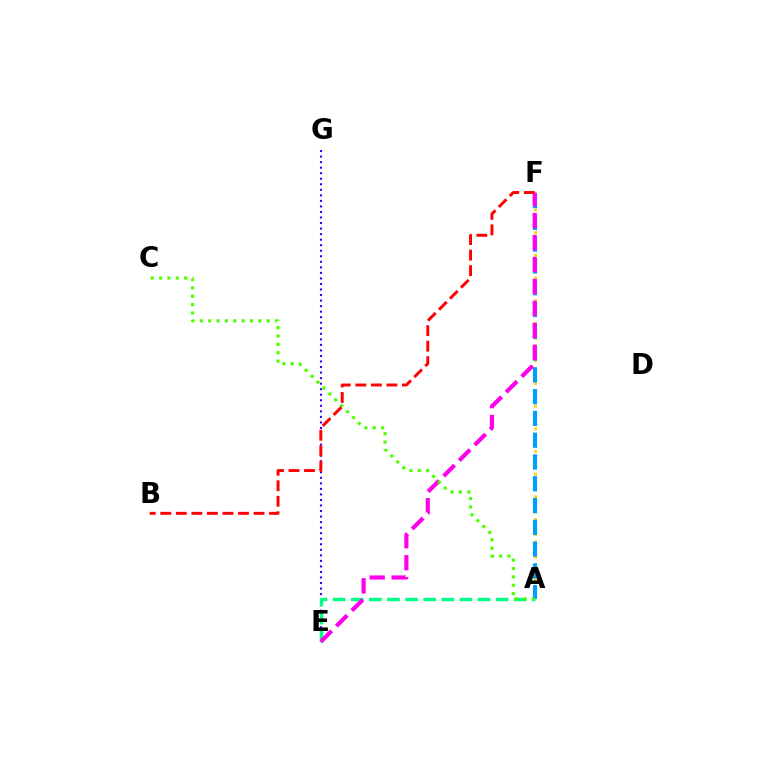{('A', 'F'): [{'color': '#ffd500', 'line_style': 'dotted', 'thickness': 2.05}, {'color': '#009eff', 'line_style': 'dashed', 'thickness': 2.96}], ('E', 'G'): [{'color': '#3700ff', 'line_style': 'dotted', 'thickness': 1.5}], ('A', 'E'): [{'color': '#00ff86', 'line_style': 'dashed', 'thickness': 2.46}], ('E', 'F'): [{'color': '#ff00ed', 'line_style': 'dashed', 'thickness': 2.98}], ('A', 'C'): [{'color': '#4fff00', 'line_style': 'dotted', 'thickness': 2.27}], ('B', 'F'): [{'color': '#ff0000', 'line_style': 'dashed', 'thickness': 2.11}]}